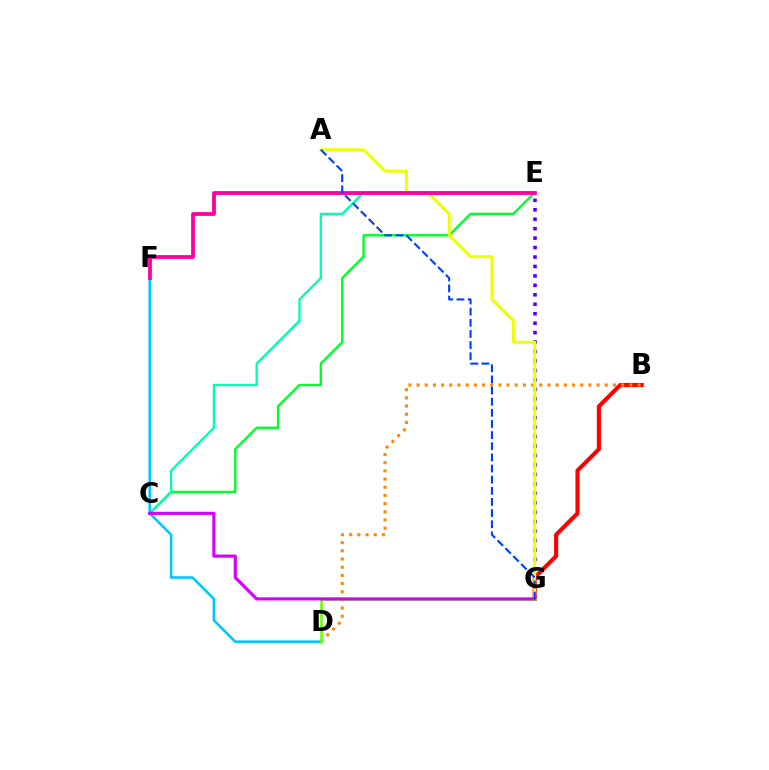{('E', 'G'): [{'color': '#4f00ff', 'line_style': 'dotted', 'thickness': 2.57}], ('B', 'G'): [{'color': '#ff0000', 'line_style': 'solid', 'thickness': 2.96}], ('C', 'E'): [{'color': '#00ff27', 'line_style': 'solid', 'thickness': 1.71}, {'color': '#00ffaf', 'line_style': 'solid', 'thickness': 1.67}], ('B', 'D'): [{'color': '#ff8800', 'line_style': 'dotted', 'thickness': 2.22}], ('A', 'G'): [{'color': '#eeff00', 'line_style': 'solid', 'thickness': 2.14}, {'color': '#003fff', 'line_style': 'dashed', 'thickness': 1.51}], ('D', 'F'): [{'color': '#00c7ff', 'line_style': 'solid', 'thickness': 1.84}], ('E', 'F'): [{'color': '#ff00a0', 'line_style': 'solid', 'thickness': 2.72}], ('D', 'G'): [{'color': '#66ff00', 'line_style': 'solid', 'thickness': 1.87}], ('C', 'G'): [{'color': '#d600ff', 'line_style': 'solid', 'thickness': 2.26}]}